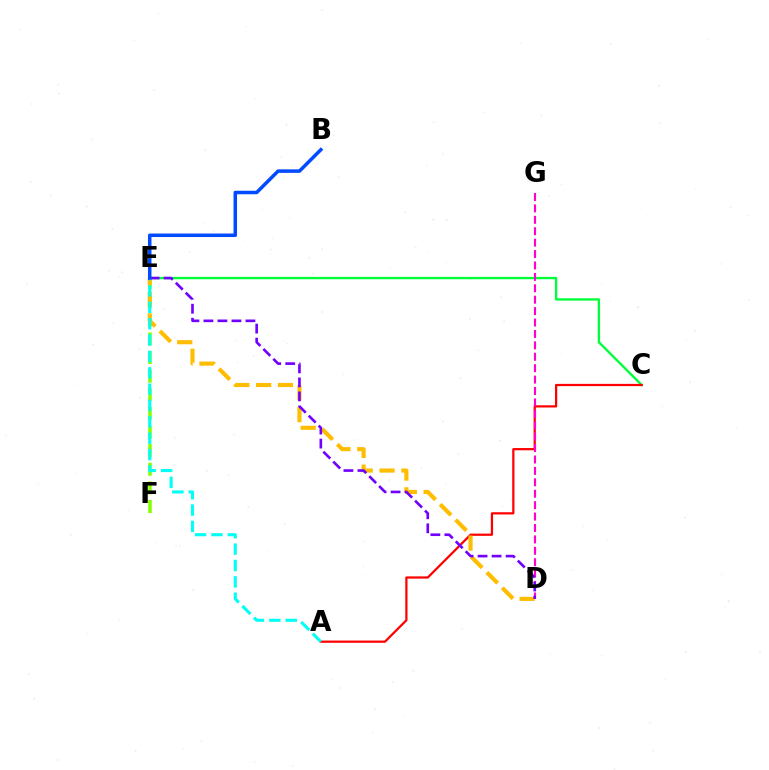{('C', 'E'): [{'color': '#00ff39', 'line_style': 'solid', 'thickness': 1.69}], ('A', 'C'): [{'color': '#ff0000', 'line_style': 'solid', 'thickness': 1.61}], ('E', 'F'): [{'color': '#84ff00', 'line_style': 'dashed', 'thickness': 2.53}], ('D', 'G'): [{'color': '#ff00cf', 'line_style': 'dashed', 'thickness': 1.55}], ('D', 'E'): [{'color': '#ffbd00', 'line_style': 'dashed', 'thickness': 2.97}, {'color': '#7200ff', 'line_style': 'dashed', 'thickness': 1.9}], ('A', 'E'): [{'color': '#00fff6', 'line_style': 'dashed', 'thickness': 2.22}], ('B', 'E'): [{'color': '#004bff', 'line_style': 'solid', 'thickness': 2.53}]}